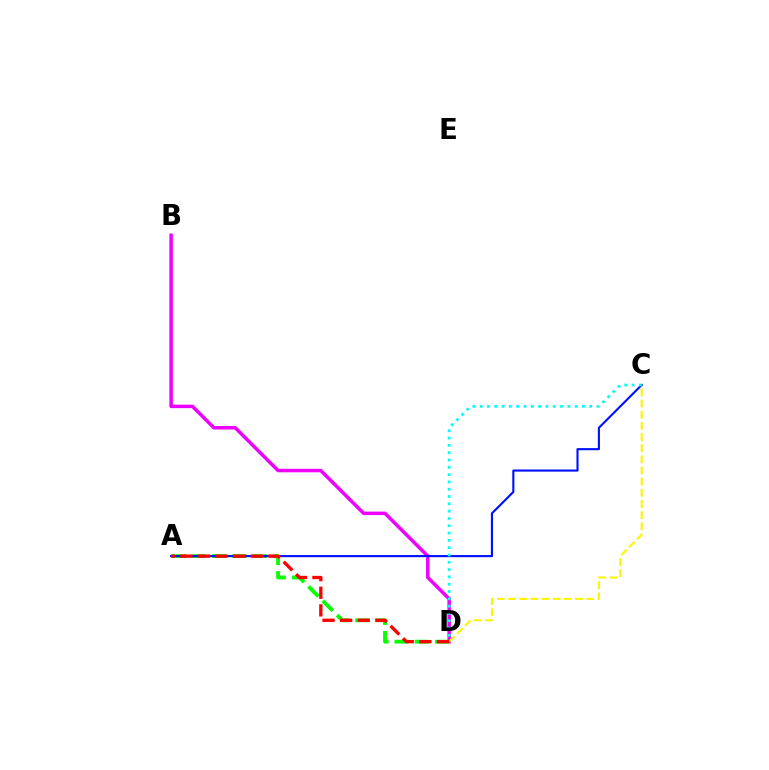{('B', 'D'): [{'color': '#ee00ff', 'line_style': 'solid', 'thickness': 2.51}], ('A', 'D'): [{'color': '#08ff00', 'line_style': 'dashed', 'thickness': 2.75}, {'color': '#ff0000', 'line_style': 'dashed', 'thickness': 2.39}], ('C', 'D'): [{'color': '#fcf500', 'line_style': 'dashed', 'thickness': 1.52}, {'color': '#00fff6', 'line_style': 'dotted', 'thickness': 1.98}], ('A', 'C'): [{'color': '#0010ff', 'line_style': 'solid', 'thickness': 1.52}]}